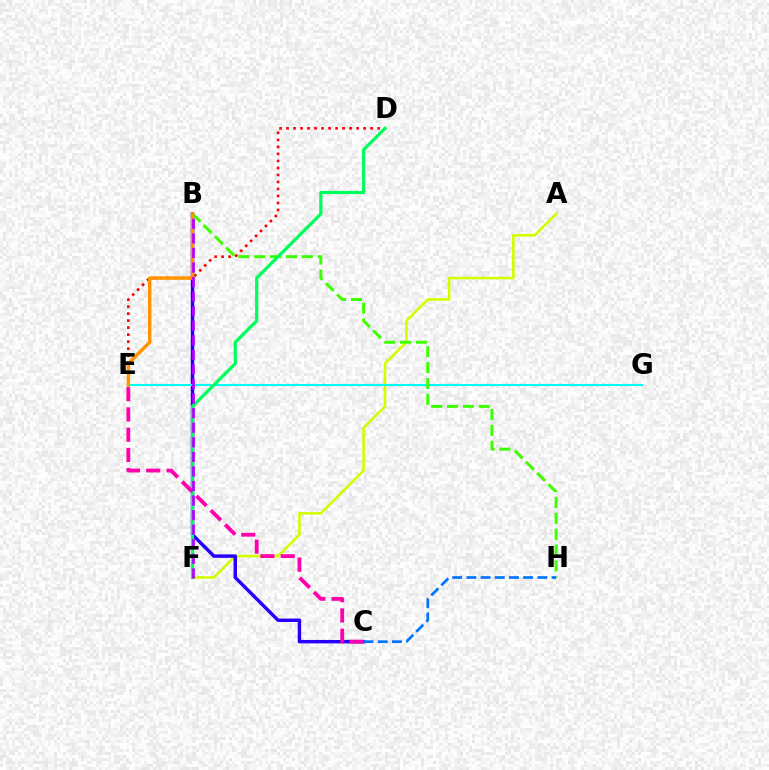{('A', 'F'): [{'color': '#d1ff00', 'line_style': 'solid', 'thickness': 1.89}], ('B', 'C'): [{'color': '#2500ff', 'line_style': 'solid', 'thickness': 2.47}], ('E', 'G'): [{'color': '#00fff6', 'line_style': 'solid', 'thickness': 1.51}], ('D', 'E'): [{'color': '#ff0000', 'line_style': 'dotted', 'thickness': 1.9}], ('B', 'H'): [{'color': '#3dff00', 'line_style': 'dashed', 'thickness': 2.16}], ('C', 'H'): [{'color': '#0074ff', 'line_style': 'dashed', 'thickness': 1.93}], ('D', 'F'): [{'color': '#00ff5c', 'line_style': 'solid', 'thickness': 2.33}], ('B', 'E'): [{'color': '#ff9400', 'line_style': 'solid', 'thickness': 2.49}], ('C', 'E'): [{'color': '#ff00ac', 'line_style': 'dashed', 'thickness': 2.75}], ('B', 'F'): [{'color': '#b900ff', 'line_style': 'dashed', 'thickness': 1.98}]}